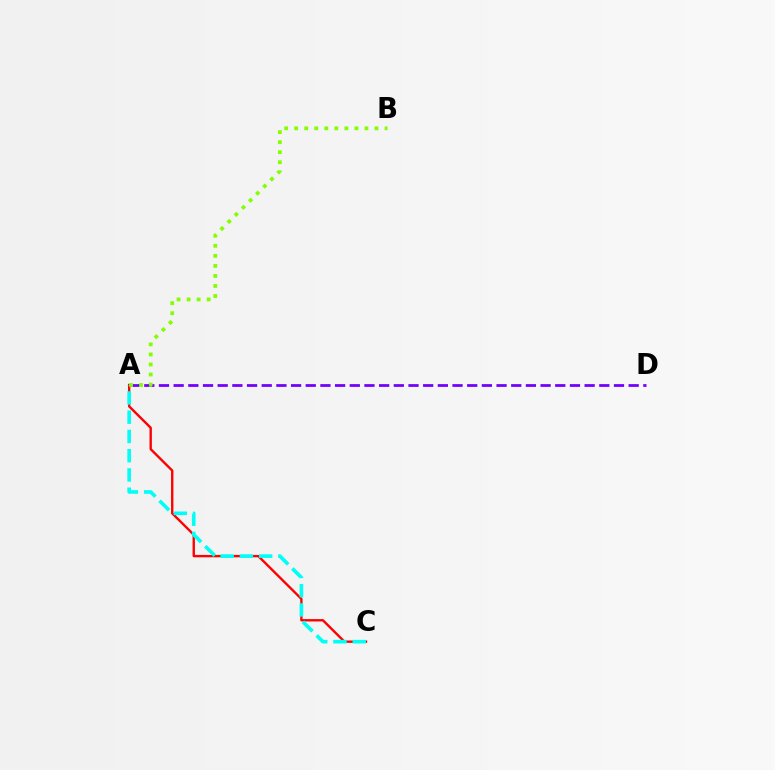{('A', 'C'): [{'color': '#ff0000', 'line_style': 'solid', 'thickness': 1.71}, {'color': '#00fff6', 'line_style': 'dashed', 'thickness': 2.62}], ('A', 'D'): [{'color': '#7200ff', 'line_style': 'dashed', 'thickness': 1.99}], ('A', 'B'): [{'color': '#84ff00', 'line_style': 'dotted', 'thickness': 2.73}]}